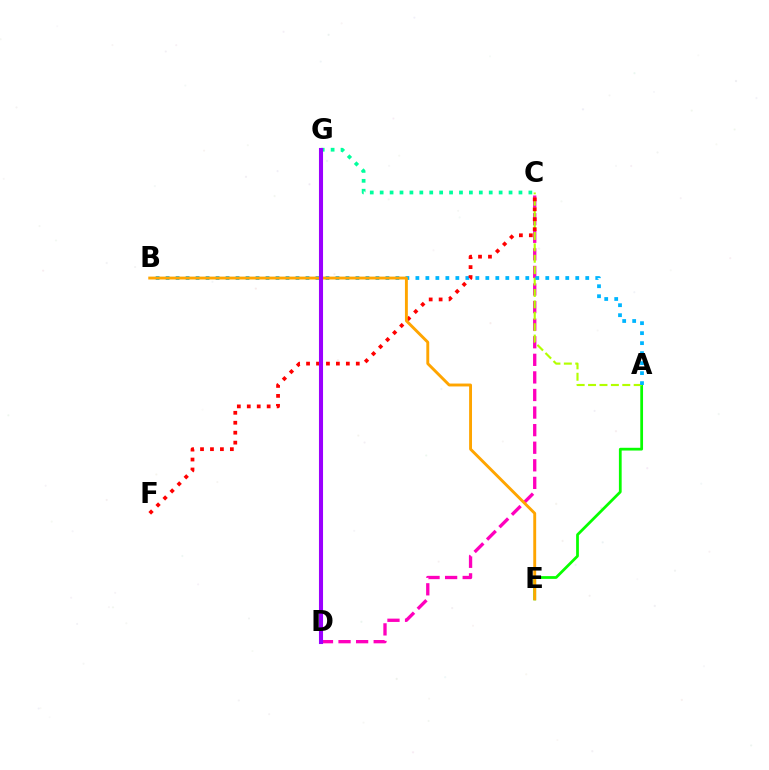{('C', 'G'): [{'color': '#00ff9d', 'line_style': 'dotted', 'thickness': 2.69}], ('A', 'E'): [{'color': '#08ff00', 'line_style': 'solid', 'thickness': 1.98}], ('C', 'D'): [{'color': '#ff00bd', 'line_style': 'dashed', 'thickness': 2.39}], ('A', 'C'): [{'color': '#b3ff00', 'line_style': 'dashed', 'thickness': 1.55}], ('A', 'B'): [{'color': '#00b5ff', 'line_style': 'dotted', 'thickness': 2.71}], ('C', 'F'): [{'color': '#ff0000', 'line_style': 'dotted', 'thickness': 2.7}], ('D', 'G'): [{'color': '#0010ff', 'line_style': 'solid', 'thickness': 1.94}, {'color': '#9b00ff', 'line_style': 'solid', 'thickness': 2.94}], ('B', 'E'): [{'color': '#ffa500', 'line_style': 'solid', 'thickness': 2.09}]}